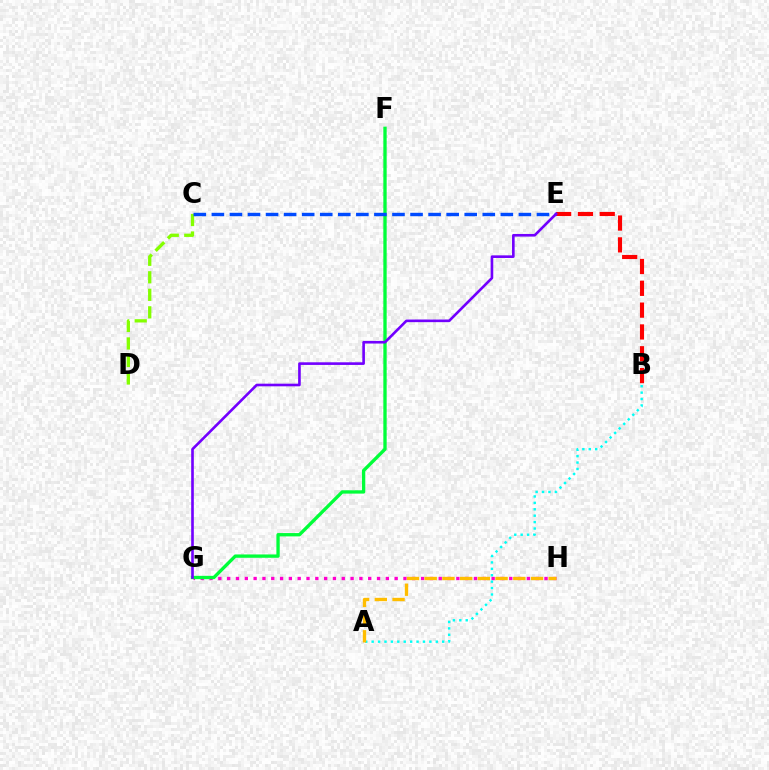{('B', 'E'): [{'color': '#ff0000', 'line_style': 'dashed', 'thickness': 2.96}], ('C', 'D'): [{'color': '#84ff00', 'line_style': 'dashed', 'thickness': 2.38}], ('G', 'H'): [{'color': '#ff00cf', 'line_style': 'dotted', 'thickness': 2.4}], ('A', 'B'): [{'color': '#00fff6', 'line_style': 'dotted', 'thickness': 1.74}], ('F', 'G'): [{'color': '#00ff39', 'line_style': 'solid', 'thickness': 2.4}], ('A', 'H'): [{'color': '#ffbd00', 'line_style': 'dashed', 'thickness': 2.41}], ('C', 'E'): [{'color': '#004bff', 'line_style': 'dashed', 'thickness': 2.45}], ('E', 'G'): [{'color': '#7200ff', 'line_style': 'solid', 'thickness': 1.89}]}